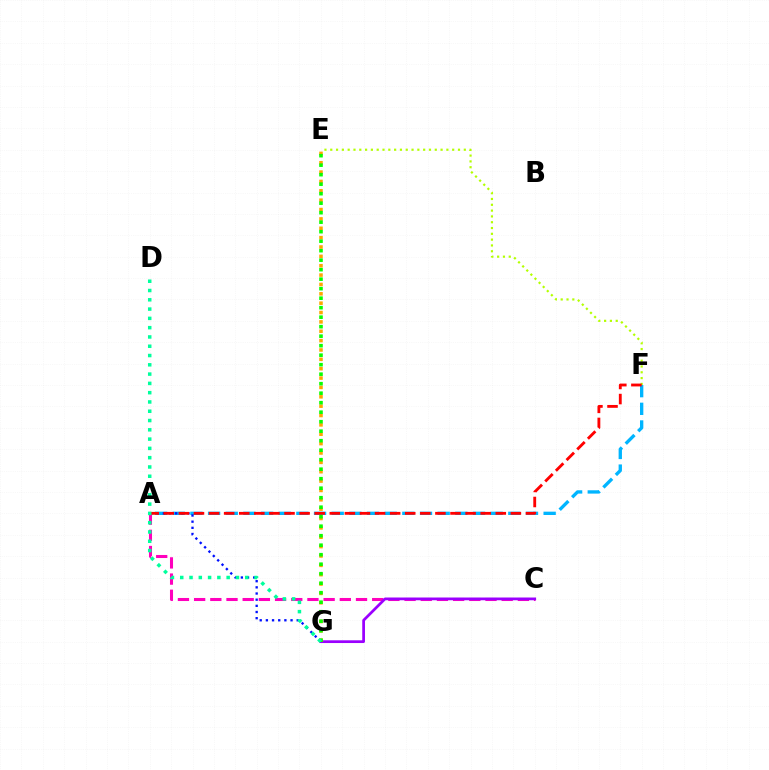{('A', 'F'): [{'color': '#00b5ff', 'line_style': 'dashed', 'thickness': 2.4}, {'color': '#ff0000', 'line_style': 'dashed', 'thickness': 2.05}], ('A', 'G'): [{'color': '#0010ff', 'line_style': 'dotted', 'thickness': 1.67}], ('E', 'F'): [{'color': '#b3ff00', 'line_style': 'dotted', 'thickness': 1.58}], ('A', 'C'): [{'color': '#ff00bd', 'line_style': 'dashed', 'thickness': 2.2}], ('C', 'G'): [{'color': '#9b00ff', 'line_style': 'solid', 'thickness': 1.97}], ('E', 'G'): [{'color': '#ffa500', 'line_style': 'dotted', 'thickness': 2.54}, {'color': '#08ff00', 'line_style': 'dotted', 'thickness': 2.58}], ('D', 'G'): [{'color': '#00ff9d', 'line_style': 'dotted', 'thickness': 2.52}]}